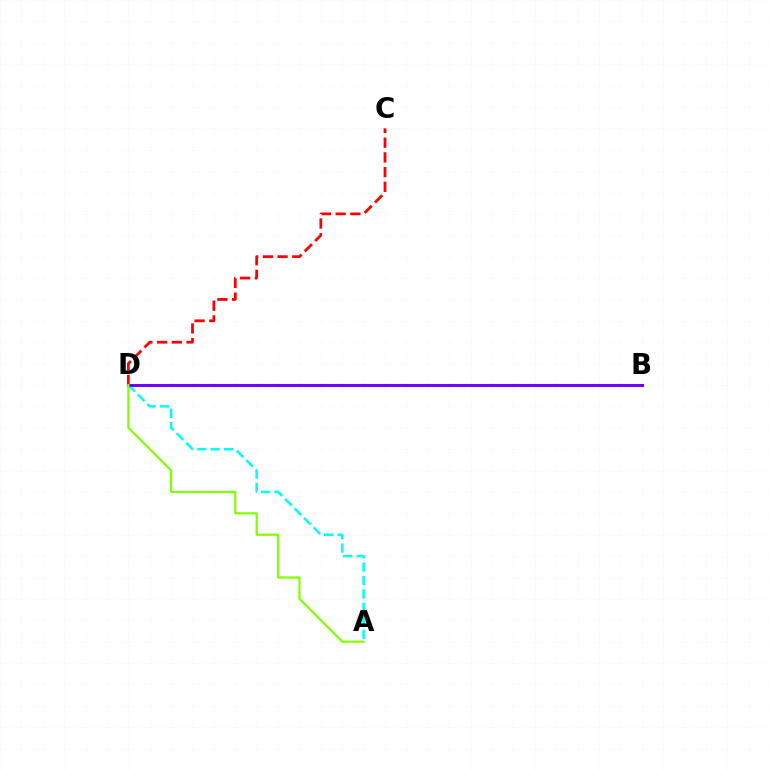{('C', 'D'): [{'color': '#ff0000', 'line_style': 'dashed', 'thickness': 2.0}], ('A', 'D'): [{'color': '#00fff6', 'line_style': 'dashed', 'thickness': 1.83}, {'color': '#84ff00', 'line_style': 'solid', 'thickness': 1.59}], ('B', 'D'): [{'color': '#7200ff', 'line_style': 'solid', 'thickness': 2.19}]}